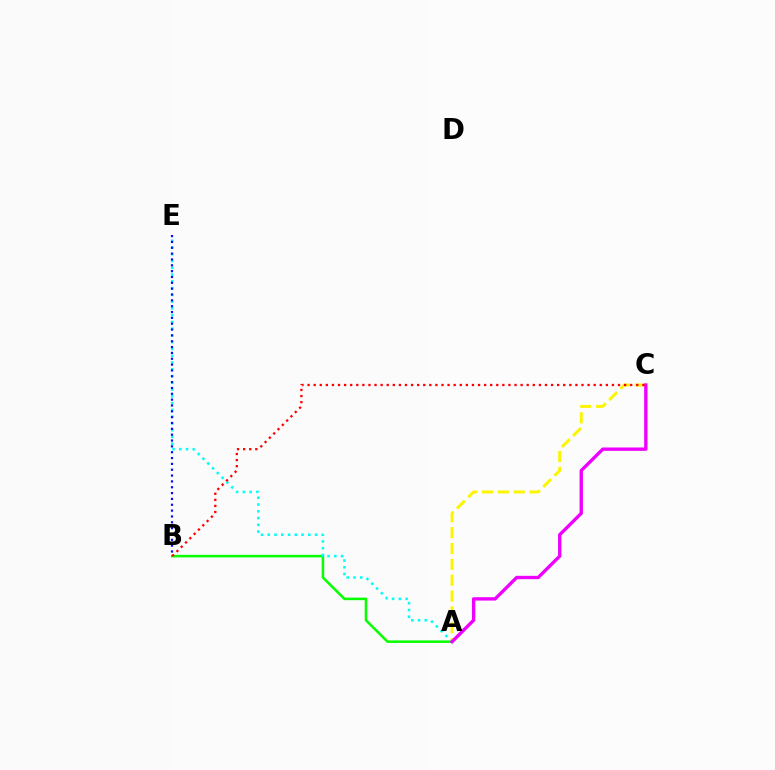{('A', 'B'): [{'color': '#08ff00', 'line_style': 'solid', 'thickness': 1.83}], ('A', 'E'): [{'color': '#00fff6', 'line_style': 'dotted', 'thickness': 1.84}], ('A', 'C'): [{'color': '#fcf500', 'line_style': 'dashed', 'thickness': 2.16}, {'color': '#ee00ff', 'line_style': 'solid', 'thickness': 2.41}], ('B', 'E'): [{'color': '#0010ff', 'line_style': 'dotted', 'thickness': 1.59}], ('B', 'C'): [{'color': '#ff0000', 'line_style': 'dotted', 'thickness': 1.65}]}